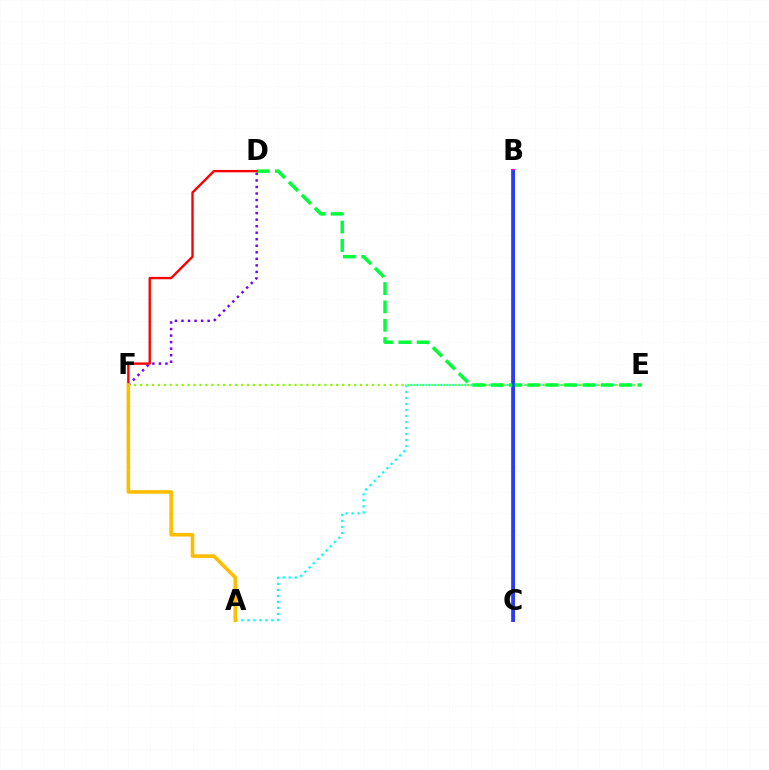{('B', 'C'): [{'color': '#ff00cf', 'line_style': 'solid', 'thickness': 2.84}, {'color': '#004bff', 'line_style': 'solid', 'thickness': 1.91}], ('A', 'E'): [{'color': '#00fff6', 'line_style': 'dotted', 'thickness': 1.63}], ('E', 'F'): [{'color': '#84ff00', 'line_style': 'dotted', 'thickness': 1.61}], ('D', 'E'): [{'color': '#00ff39', 'line_style': 'dashed', 'thickness': 2.49}], ('D', 'F'): [{'color': '#ff0000', 'line_style': 'solid', 'thickness': 1.7}, {'color': '#7200ff', 'line_style': 'dotted', 'thickness': 1.78}], ('A', 'F'): [{'color': '#ffbd00', 'line_style': 'solid', 'thickness': 2.6}]}